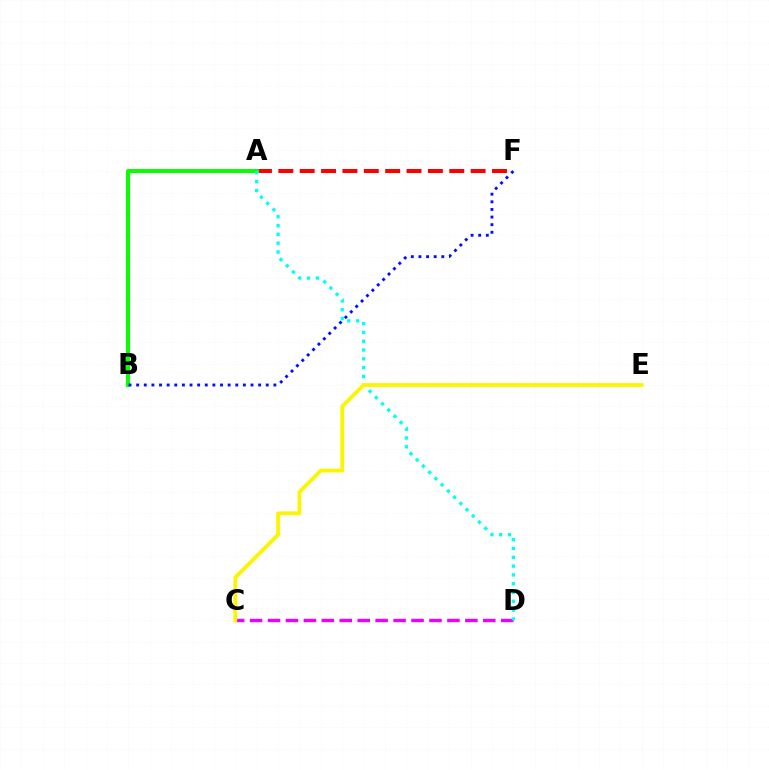{('A', 'F'): [{'color': '#ff0000', 'line_style': 'dashed', 'thickness': 2.9}], ('A', 'B'): [{'color': '#08ff00', 'line_style': 'solid', 'thickness': 2.87}], ('C', 'D'): [{'color': '#ee00ff', 'line_style': 'dashed', 'thickness': 2.44}], ('B', 'F'): [{'color': '#0010ff', 'line_style': 'dotted', 'thickness': 2.07}], ('A', 'D'): [{'color': '#00fff6', 'line_style': 'dotted', 'thickness': 2.39}], ('C', 'E'): [{'color': '#fcf500', 'line_style': 'solid', 'thickness': 2.73}]}